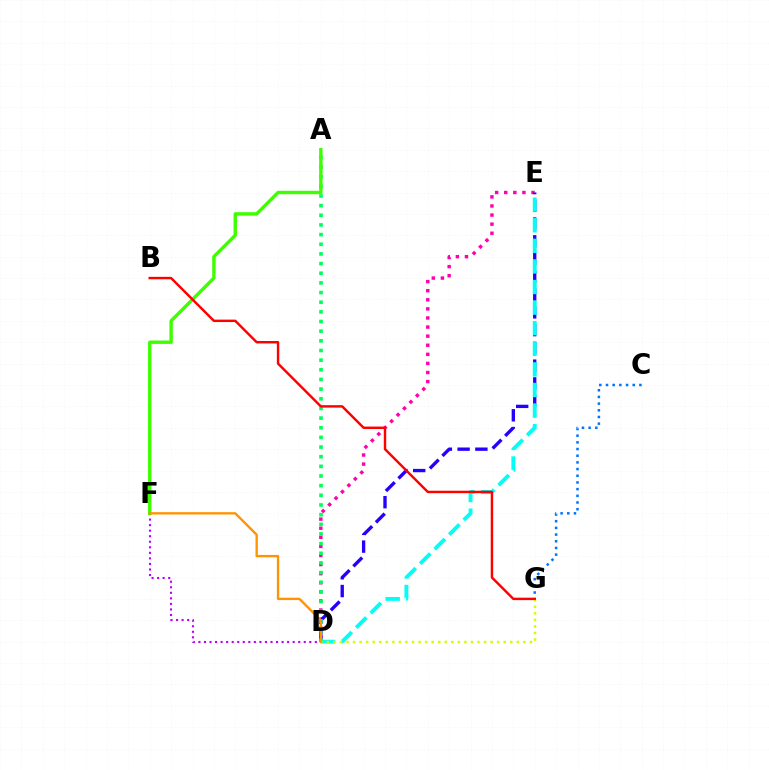{('C', 'G'): [{'color': '#0074ff', 'line_style': 'dotted', 'thickness': 1.82}], ('D', 'E'): [{'color': '#ff00ac', 'line_style': 'dotted', 'thickness': 2.47}, {'color': '#2500ff', 'line_style': 'dashed', 'thickness': 2.41}, {'color': '#00fff6', 'line_style': 'dashed', 'thickness': 2.8}], ('A', 'D'): [{'color': '#00ff5c', 'line_style': 'dotted', 'thickness': 2.62}], ('D', 'G'): [{'color': '#d1ff00', 'line_style': 'dotted', 'thickness': 1.78}], ('D', 'F'): [{'color': '#b900ff', 'line_style': 'dotted', 'thickness': 1.51}, {'color': '#ff9400', 'line_style': 'solid', 'thickness': 1.7}], ('A', 'F'): [{'color': '#3dff00', 'line_style': 'solid', 'thickness': 2.44}], ('B', 'G'): [{'color': '#ff0000', 'line_style': 'solid', 'thickness': 1.76}]}